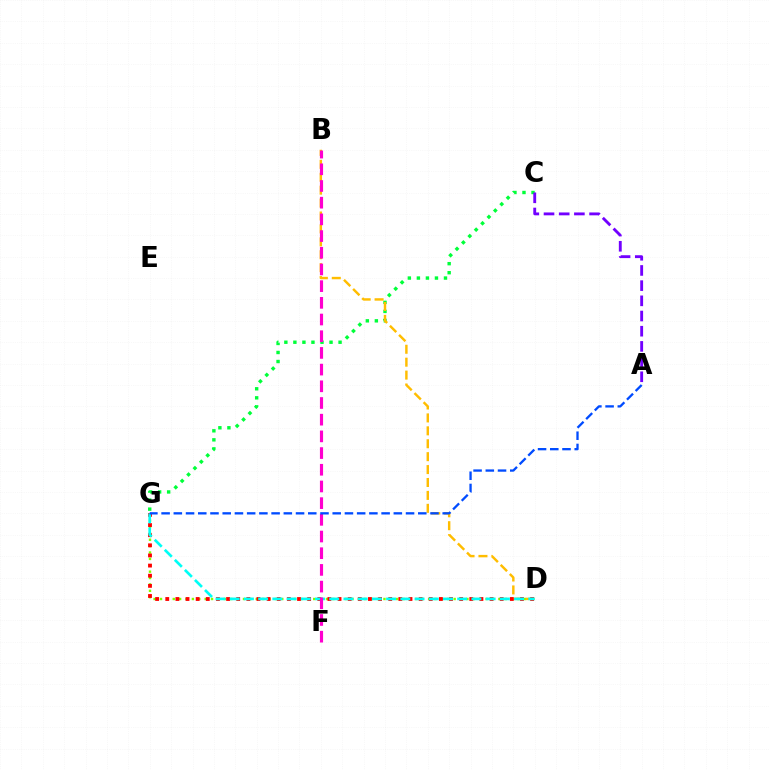{('D', 'G'): [{'color': '#84ff00', 'line_style': 'dotted', 'thickness': 1.73}, {'color': '#ff0000', 'line_style': 'dotted', 'thickness': 2.75}, {'color': '#00fff6', 'line_style': 'dashed', 'thickness': 1.93}], ('C', 'G'): [{'color': '#00ff39', 'line_style': 'dotted', 'thickness': 2.45}], ('B', 'D'): [{'color': '#ffbd00', 'line_style': 'dashed', 'thickness': 1.75}], ('B', 'F'): [{'color': '#ff00cf', 'line_style': 'dashed', 'thickness': 2.27}], ('A', 'G'): [{'color': '#004bff', 'line_style': 'dashed', 'thickness': 1.66}], ('A', 'C'): [{'color': '#7200ff', 'line_style': 'dashed', 'thickness': 2.06}]}